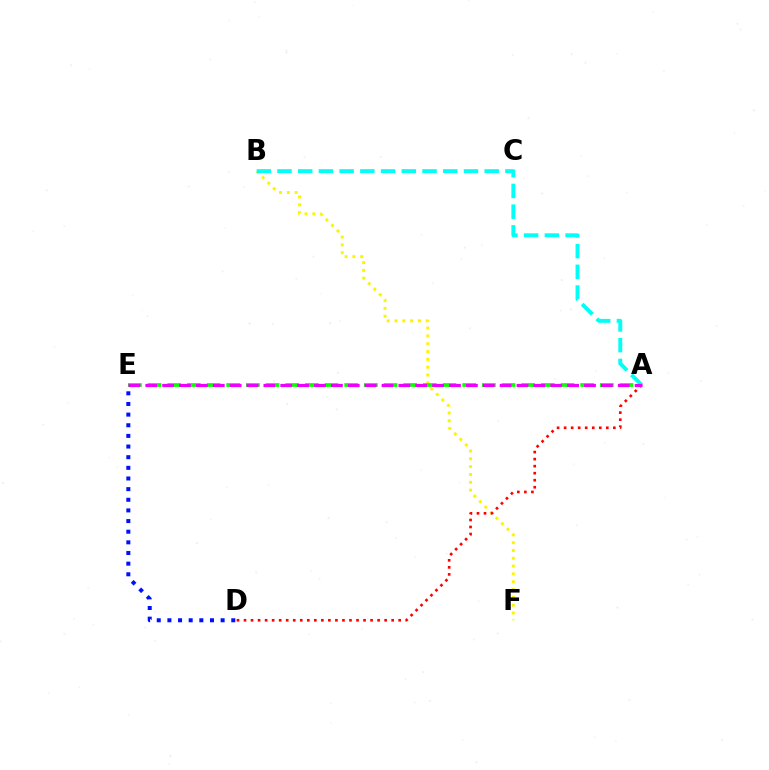{('B', 'F'): [{'color': '#fcf500', 'line_style': 'dotted', 'thickness': 2.12}], ('A', 'E'): [{'color': '#08ff00', 'line_style': 'dashed', 'thickness': 2.67}, {'color': '#ee00ff', 'line_style': 'dashed', 'thickness': 2.29}], ('A', 'B'): [{'color': '#00fff6', 'line_style': 'dashed', 'thickness': 2.82}], ('A', 'D'): [{'color': '#ff0000', 'line_style': 'dotted', 'thickness': 1.91}], ('D', 'E'): [{'color': '#0010ff', 'line_style': 'dotted', 'thickness': 2.89}]}